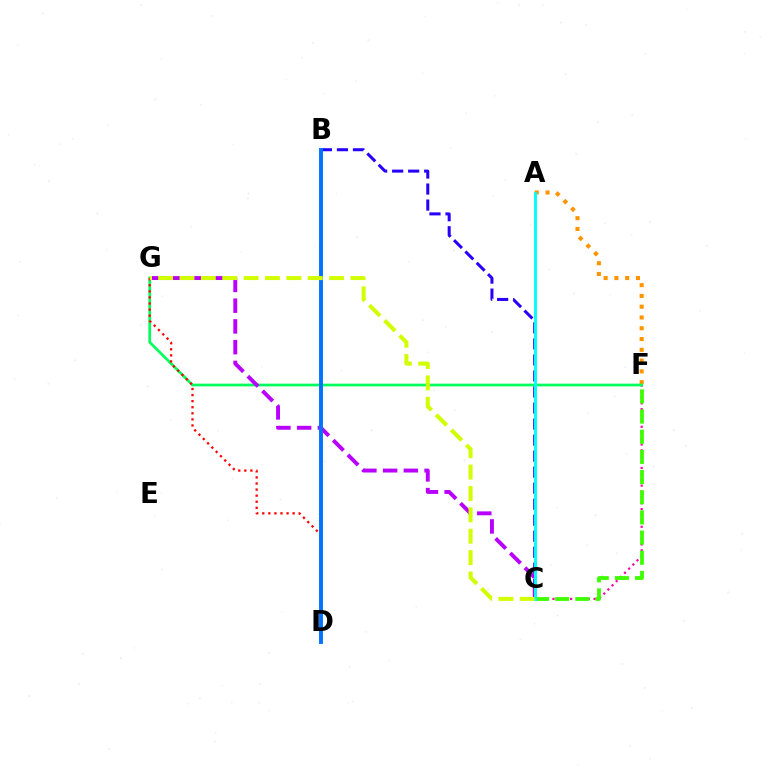{('A', 'F'): [{'color': '#ff9400', 'line_style': 'dotted', 'thickness': 2.93}], ('C', 'F'): [{'color': '#ff00ac', 'line_style': 'dotted', 'thickness': 1.6}, {'color': '#3dff00', 'line_style': 'dashed', 'thickness': 2.74}], ('F', 'G'): [{'color': '#00ff5c', 'line_style': 'solid', 'thickness': 1.95}], ('D', 'G'): [{'color': '#ff0000', 'line_style': 'dotted', 'thickness': 1.65}], ('B', 'C'): [{'color': '#2500ff', 'line_style': 'dashed', 'thickness': 2.18}], ('C', 'G'): [{'color': '#b900ff', 'line_style': 'dashed', 'thickness': 2.82}, {'color': '#d1ff00', 'line_style': 'dashed', 'thickness': 2.9}], ('A', 'C'): [{'color': '#00fff6', 'line_style': 'solid', 'thickness': 2.08}], ('B', 'D'): [{'color': '#0074ff', 'line_style': 'solid', 'thickness': 2.81}]}